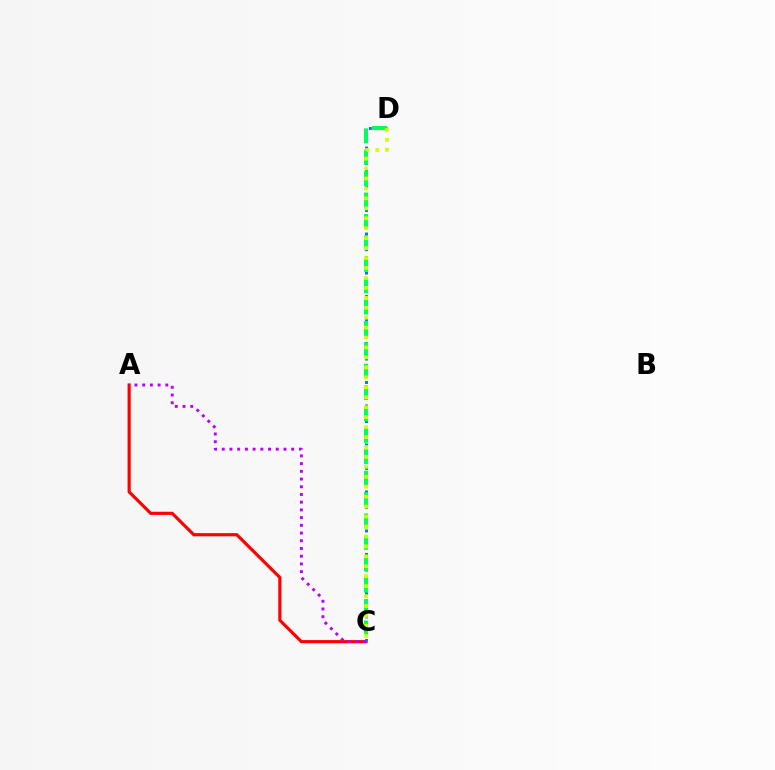{('A', 'C'): [{'color': '#ff0000', 'line_style': 'solid', 'thickness': 2.28}, {'color': '#b900ff', 'line_style': 'dotted', 'thickness': 2.1}], ('C', 'D'): [{'color': '#0074ff', 'line_style': 'dotted', 'thickness': 2.12}, {'color': '#00ff5c', 'line_style': 'dashed', 'thickness': 2.91}, {'color': '#d1ff00', 'line_style': 'dotted', 'thickness': 2.7}]}